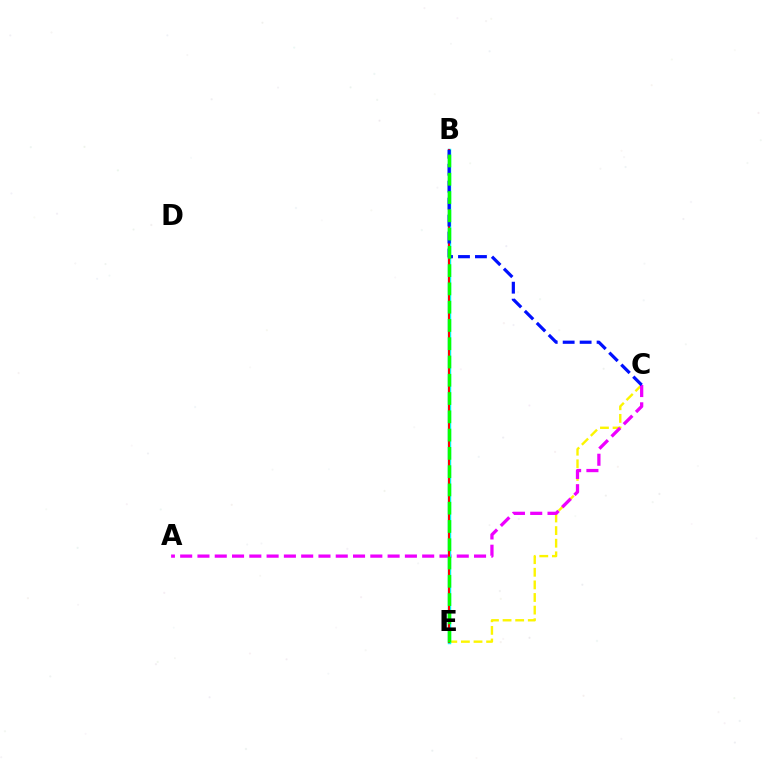{('C', 'E'): [{'color': '#fcf500', 'line_style': 'dashed', 'thickness': 1.71}], ('A', 'C'): [{'color': '#ee00ff', 'line_style': 'dashed', 'thickness': 2.35}], ('B', 'E'): [{'color': '#00fff6', 'line_style': 'solid', 'thickness': 2.48}, {'color': '#ff0000', 'line_style': 'solid', 'thickness': 1.51}, {'color': '#08ff00', 'line_style': 'dashed', 'thickness': 2.48}], ('B', 'C'): [{'color': '#0010ff', 'line_style': 'dashed', 'thickness': 2.3}]}